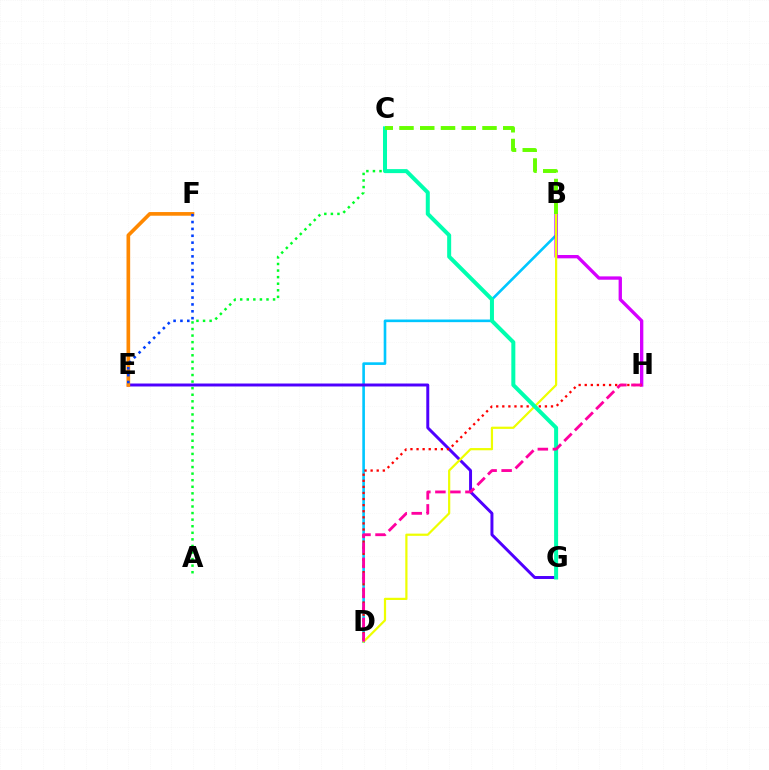{('B', 'D'): [{'color': '#00c7ff', 'line_style': 'solid', 'thickness': 1.89}, {'color': '#eeff00', 'line_style': 'solid', 'thickness': 1.6}], ('A', 'C'): [{'color': '#00ff27', 'line_style': 'dotted', 'thickness': 1.79}], ('E', 'G'): [{'color': '#4f00ff', 'line_style': 'solid', 'thickness': 2.13}], ('B', 'H'): [{'color': '#d600ff', 'line_style': 'solid', 'thickness': 2.4}], ('D', 'H'): [{'color': '#ff0000', 'line_style': 'dotted', 'thickness': 1.65}, {'color': '#ff00a0', 'line_style': 'dashed', 'thickness': 2.04}], ('E', 'F'): [{'color': '#ff8800', 'line_style': 'solid', 'thickness': 2.64}, {'color': '#003fff', 'line_style': 'dotted', 'thickness': 1.87}], ('C', 'G'): [{'color': '#00ffaf', 'line_style': 'solid', 'thickness': 2.88}], ('B', 'C'): [{'color': '#66ff00', 'line_style': 'dashed', 'thickness': 2.82}]}